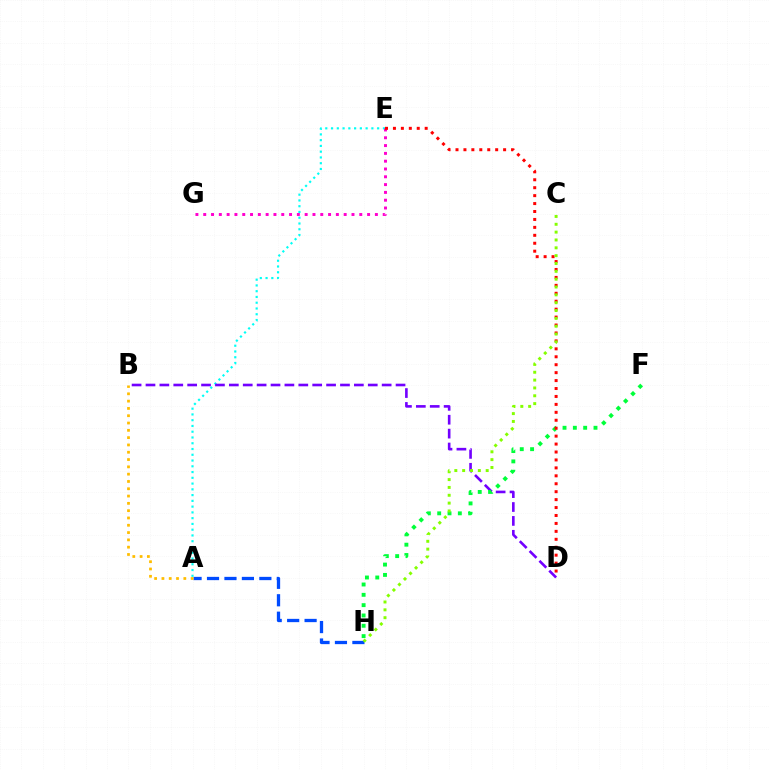{('A', 'H'): [{'color': '#004bff', 'line_style': 'dashed', 'thickness': 2.37}], ('A', 'B'): [{'color': '#ffbd00', 'line_style': 'dotted', 'thickness': 1.98}], ('A', 'E'): [{'color': '#00fff6', 'line_style': 'dotted', 'thickness': 1.57}], ('E', 'G'): [{'color': '#ff00cf', 'line_style': 'dotted', 'thickness': 2.12}], ('B', 'D'): [{'color': '#7200ff', 'line_style': 'dashed', 'thickness': 1.89}], ('F', 'H'): [{'color': '#00ff39', 'line_style': 'dotted', 'thickness': 2.8}], ('D', 'E'): [{'color': '#ff0000', 'line_style': 'dotted', 'thickness': 2.16}], ('C', 'H'): [{'color': '#84ff00', 'line_style': 'dotted', 'thickness': 2.13}]}